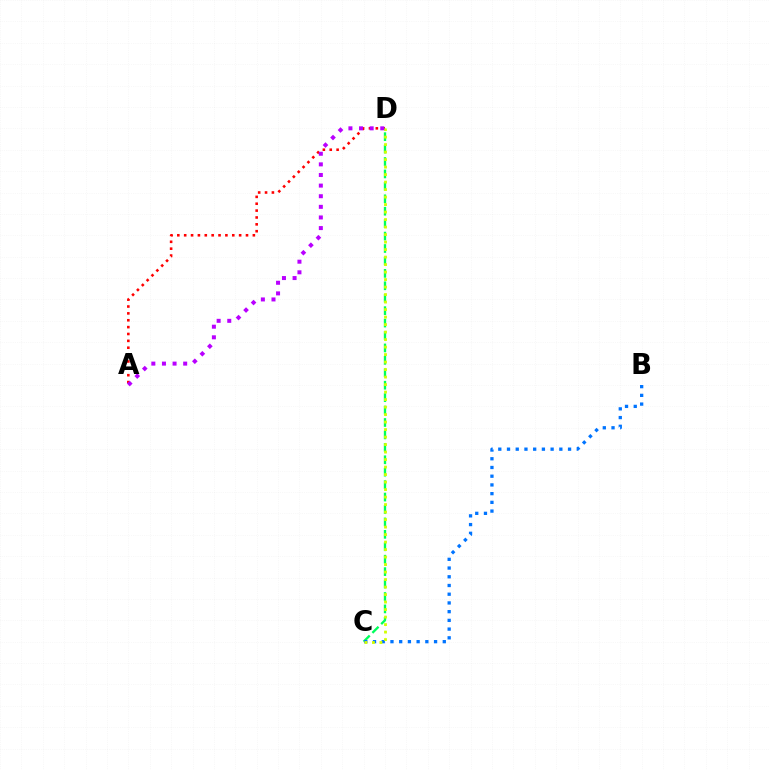{('A', 'D'): [{'color': '#ff0000', 'line_style': 'dotted', 'thickness': 1.87}, {'color': '#b900ff', 'line_style': 'dotted', 'thickness': 2.88}], ('C', 'D'): [{'color': '#00ff5c', 'line_style': 'dashed', 'thickness': 1.69}, {'color': '#d1ff00', 'line_style': 'dotted', 'thickness': 2.04}], ('B', 'C'): [{'color': '#0074ff', 'line_style': 'dotted', 'thickness': 2.37}]}